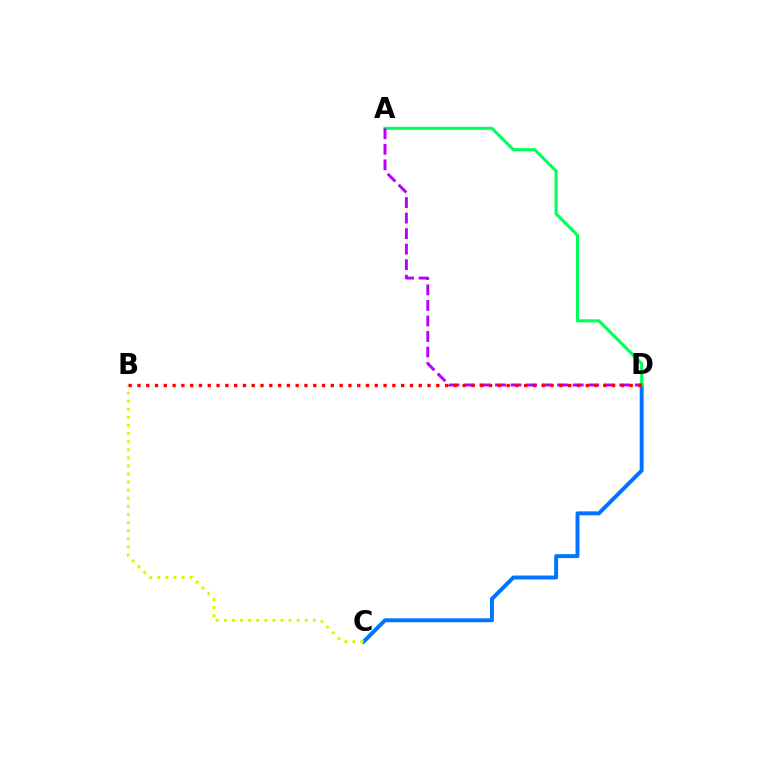{('C', 'D'): [{'color': '#0074ff', 'line_style': 'solid', 'thickness': 2.84}], ('B', 'C'): [{'color': '#d1ff00', 'line_style': 'dotted', 'thickness': 2.2}], ('A', 'D'): [{'color': '#00ff5c', 'line_style': 'solid', 'thickness': 2.22}, {'color': '#b900ff', 'line_style': 'dashed', 'thickness': 2.11}], ('B', 'D'): [{'color': '#ff0000', 'line_style': 'dotted', 'thickness': 2.39}]}